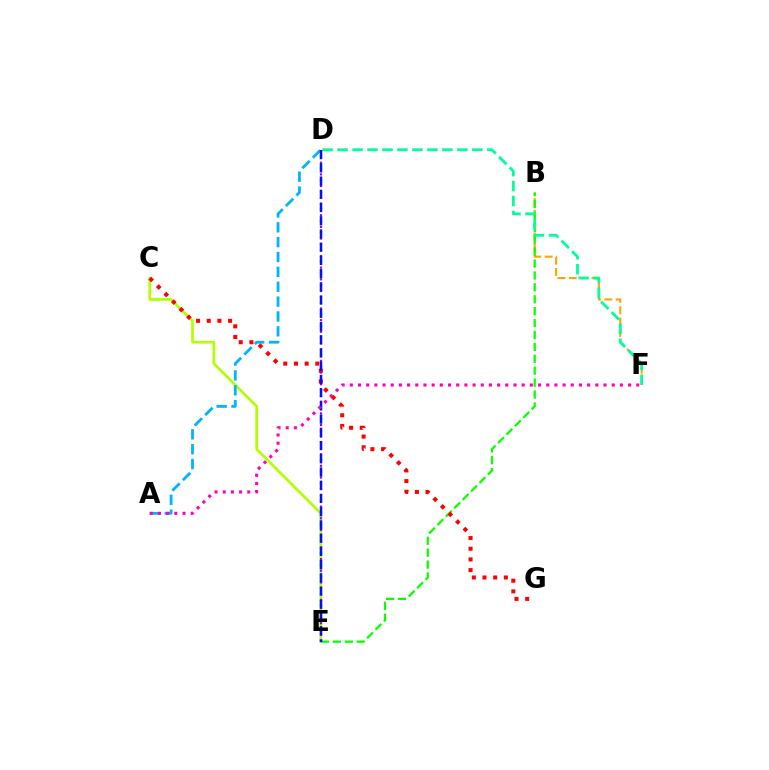{('C', 'E'): [{'color': '#b3ff00', 'line_style': 'solid', 'thickness': 1.94}], ('B', 'F'): [{'color': '#ffa500', 'line_style': 'dashed', 'thickness': 1.55}], ('B', 'E'): [{'color': '#08ff00', 'line_style': 'dashed', 'thickness': 1.62}], ('D', 'E'): [{'color': '#9b00ff', 'line_style': 'dotted', 'thickness': 1.58}, {'color': '#0010ff', 'line_style': 'dashed', 'thickness': 1.8}], ('A', 'D'): [{'color': '#00b5ff', 'line_style': 'dashed', 'thickness': 2.02}], ('C', 'G'): [{'color': '#ff0000', 'line_style': 'dotted', 'thickness': 2.9}], ('D', 'F'): [{'color': '#00ff9d', 'line_style': 'dashed', 'thickness': 2.03}], ('A', 'F'): [{'color': '#ff00bd', 'line_style': 'dotted', 'thickness': 2.22}]}